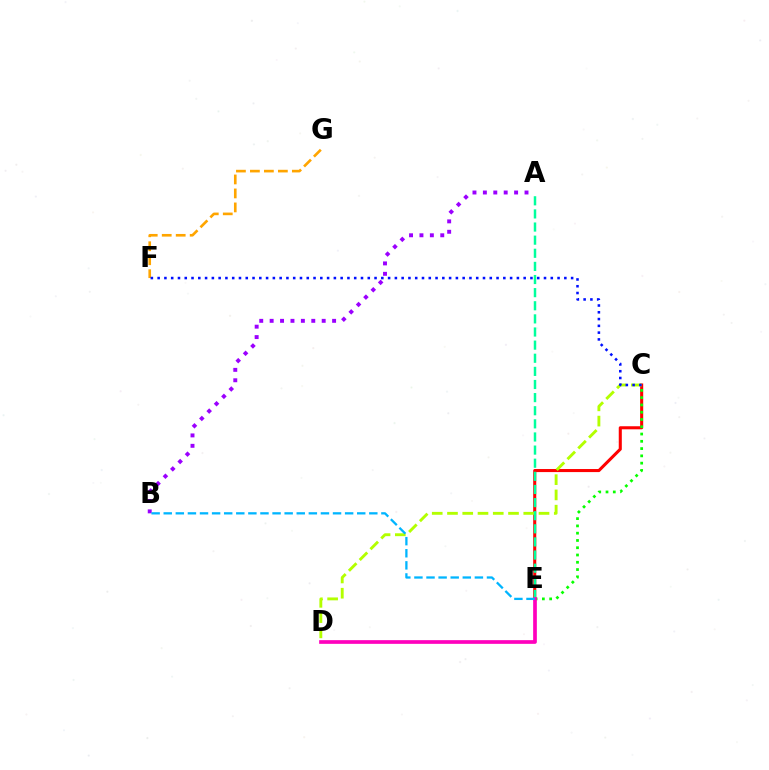{('C', 'E'): [{'color': '#ff0000', 'line_style': 'solid', 'thickness': 2.2}, {'color': '#08ff00', 'line_style': 'dotted', 'thickness': 1.98}], ('C', 'D'): [{'color': '#b3ff00', 'line_style': 'dashed', 'thickness': 2.07}], ('A', 'E'): [{'color': '#00ff9d', 'line_style': 'dashed', 'thickness': 1.78}], ('A', 'B'): [{'color': '#9b00ff', 'line_style': 'dotted', 'thickness': 2.83}], ('F', 'G'): [{'color': '#ffa500', 'line_style': 'dashed', 'thickness': 1.9}], ('D', 'E'): [{'color': '#ff00bd', 'line_style': 'solid', 'thickness': 2.66}], ('C', 'F'): [{'color': '#0010ff', 'line_style': 'dotted', 'thickness': 1.84}], ('B', 'E'): [{'color': '#00b5ff', 'line_style': 'dashed', 'thickness': 1.64}]}